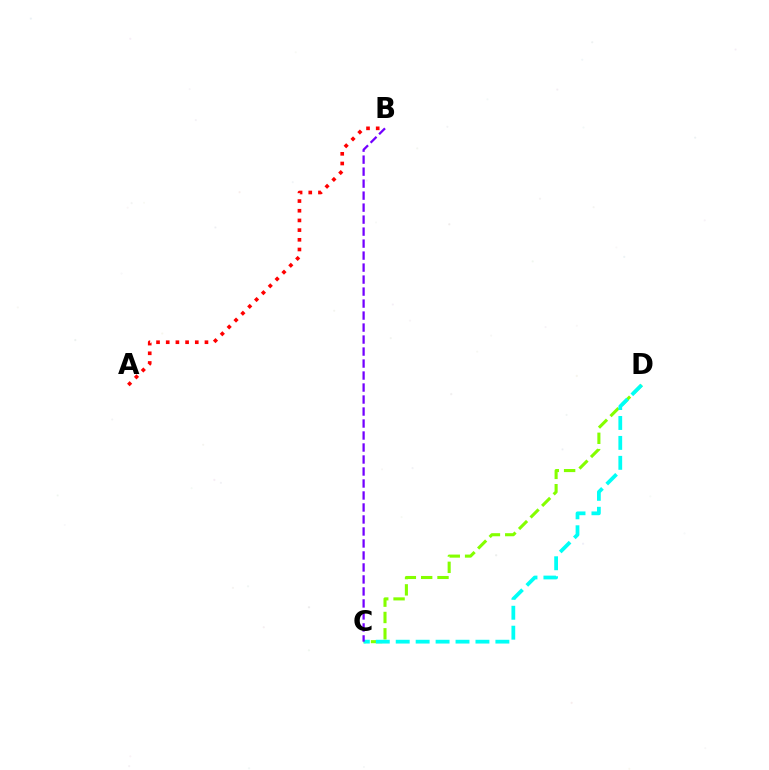{('C', 'D'): [{'color': '#84ff00', 'line_style': 'dashed', 'thickness': 2.22}, {'color': '#00fff6', 'line_style': 'dashed', 'thickness': 2.71}], ('B', 'C'): [{'color': '#7200ff', 'line_style': 'dashed', 'thickness': 1.63}], ('A', 'B'): [{'color': '#ff0000', 'line_style': 'dotted', 'thickness': 2.63}]}